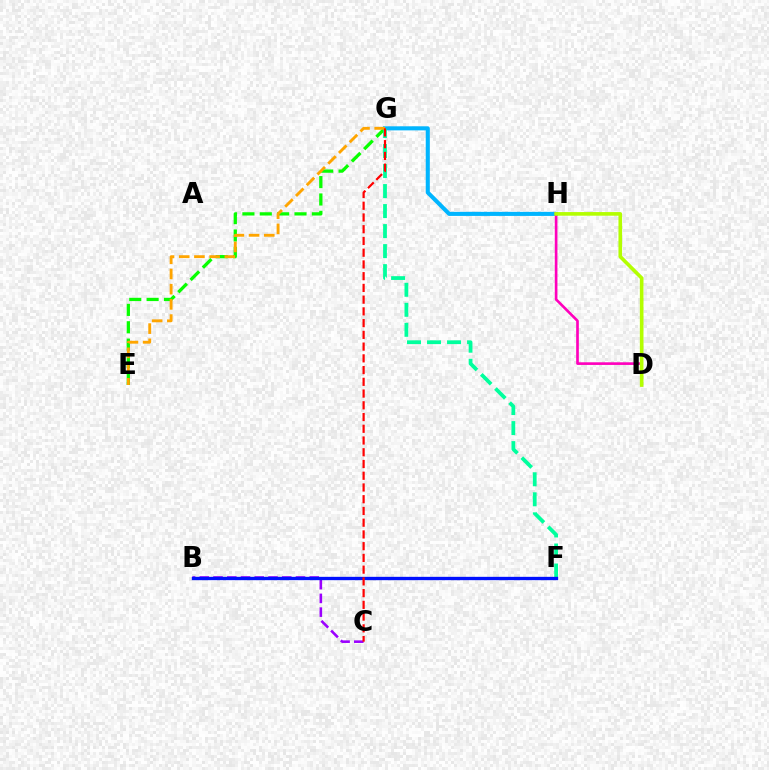{('E', 'G'): [{'color': '#08ff00', 'line_style': 'dashed', 'thickness': 2.36}, {'color': '#ffa500', 'line_style': 'dashed', 'thickness': 2.07}], ('G', 'H'): [{'color': '#00b5ff', 'line_style': 'solid', 'thickness': 2.93}], ('F', 'G'): [{'color': '#00ff9d', 'line_style': 'dashed', 'thickness': 2.72}], ('B', 'C'): [{'color': '#9b00ff', 'line_style': 'dashed', 'thickness': 1.87}], ('D', 'H'): [{'color': '#ff00bd', 'line_style': 'solid', 'thickness': 1.91}, {'color': '#b3ff00', 'line_style': 'solid', 'thickness': 2.61}], ('B', 'F'): [{'color': '#0010ff', 'line_style': 'solid', 'thickness': 2.39}], ('C', 'G'): [{'color': '#ff0000', 'line_style': 'dashed', 'thickness': 1.59}]}